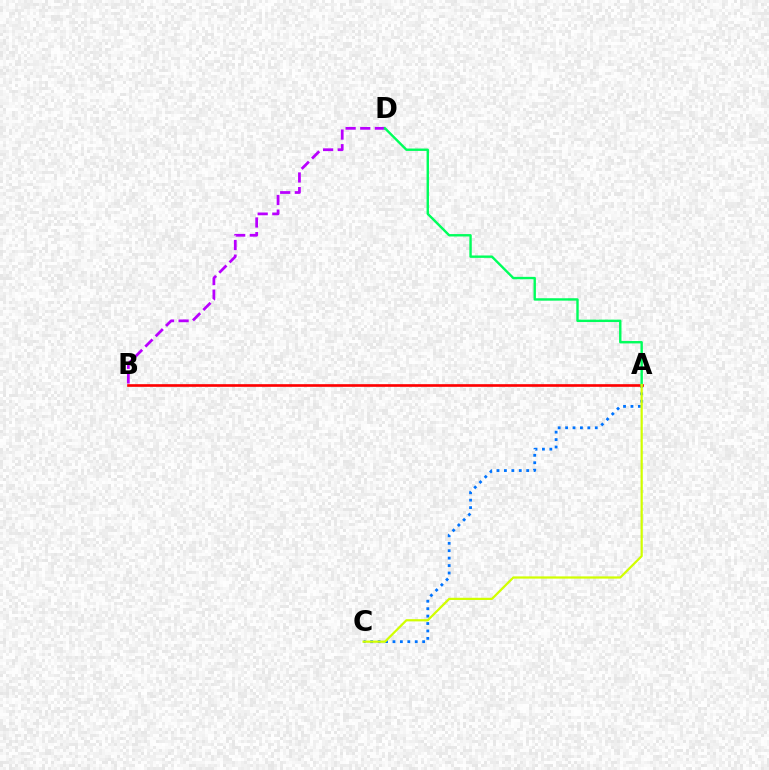{('A', 'C'): [{'color': '#0074ff', 'line_style': 'dotted', 'thickness': 2.02}, {'color': '#d1ff00', 'line_style': 'solid', 'thickness': 1.6}], ('B', 'D'): [{'color': '#b900ff', 'line_style': 'dashed', 'thickness': 1.99}], ('A', 'B'): [{'color': '#ff0000', 'line_style': 'solid', 'thickness': 1.91}], ('A', 'D'): [{'color': '#00ff5c', 'line_style': 'solid', 'thickness': 1.73}]}